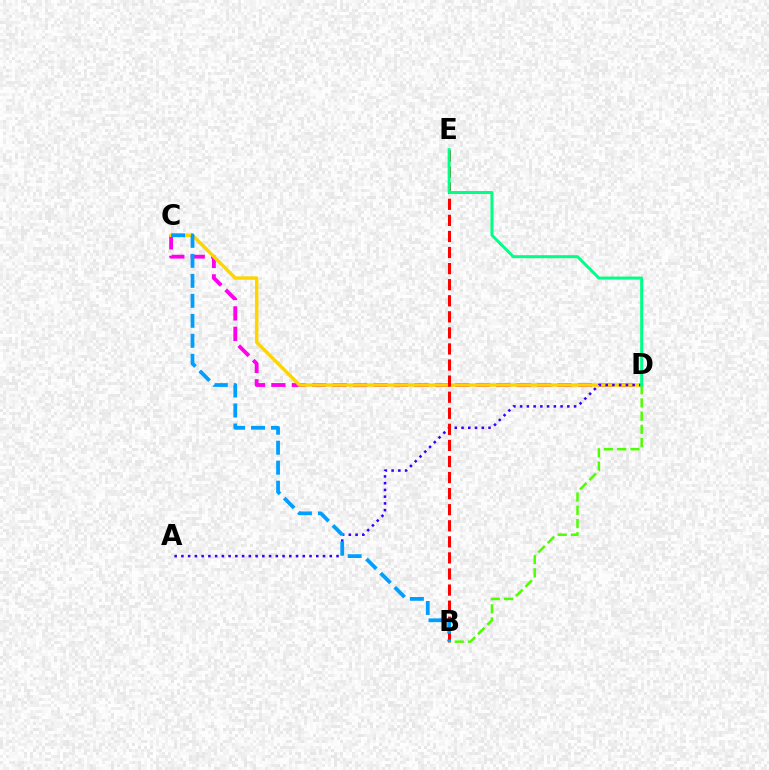{('C', 'D'): [{'color': '#ff00ed', 'line_style': 'dashed', 'thickness': 2.78}, {'color': '#ffd500', 'line_style': 'solid', 'thickness': 2.49}], ('A', 'D'): [{'color': '#3700ff', 'line_style': 'dotted', 'thickness': 1.83}], ('B', 'E'): [{'color': '#ff0000', 'line_style': 'dashed', 'thickness': 2.18}], ('B', 'D'): [{'color': '#4fff00', 'line_style': 'dashed', 'thickness': 1.8}], ('B', 'C'): [{'color': '#009eff', 'line_style': 'dashed', 'thickness': 2.72}], ('D', 'E'): [{'color': '#00ff86', 'line_style': 'solid', 'thickness': 2.16}]}